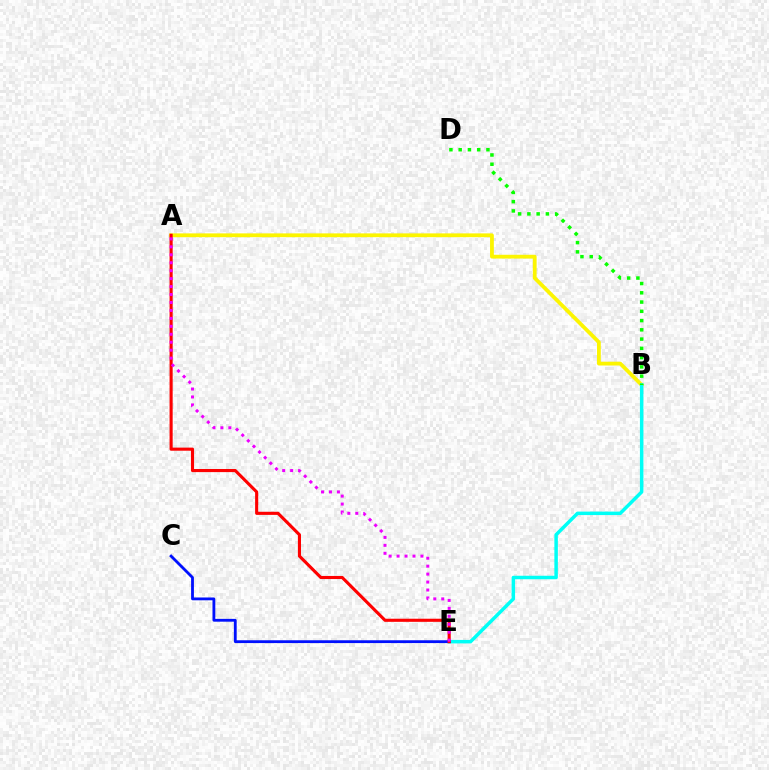{('A', 'B'): [{'color': '#fcf500', 'line_style': 'solid', 'thickness': 2.73}], ('B', 'E'): [{'color': '#00fff6', 'line_style': 'solid', 'thickness': 2.51}], ('C', 'E'): [{'color': '#0010ff', 'line_style': 'solid', 'thickness': 2.03}], ('A', 'E'): [{'color': '#ff0000', 'line_style': 'solid', 'thickness': 2.24}, {'color': '#ee00ff', 'line_style': 'dotted', 'thickness': 2.16}], ('B', 'D'): [{'color': '#08ff00', 'line_style': 'dotted', 'thickness': 2.52}]}